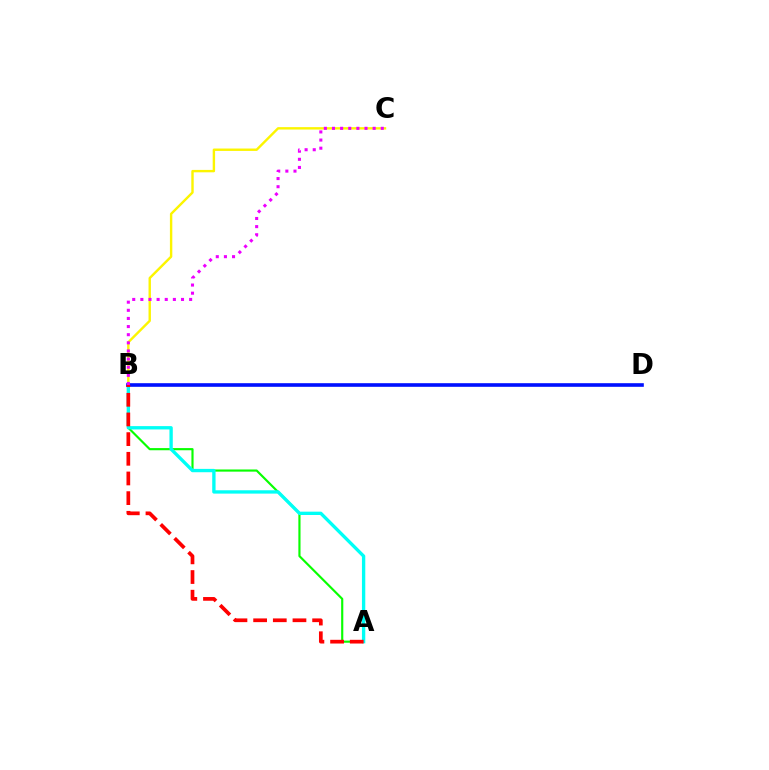{('A', 'B'): [{'color': '#08ff00', 'line_style': 'solid', 'thickness': 1.55}, {'color': '#00fff6', 'line_style': 'solid', 'thickness': 2.4}, {'color': '#ff0000', 'line_style': 'dashed', 'thickness': 2.67}], ('B', 'C'): [{'color': '#fcf500', 'line_style': 'solid', 'thickness': 1.73}, {'color': '#ee00ff', 'line_style': 'dotted', 'thickness': 2.21}], ('B', 'D'): [{'color': '#0010ff', 'line_style': 'solid', 'thickness': 2.6}]}